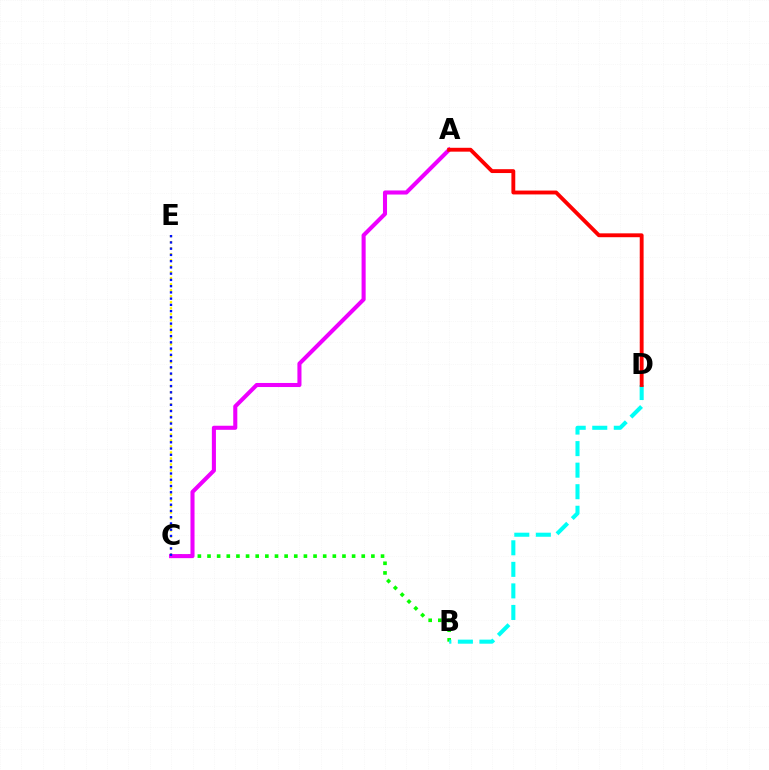{('B', 'C'): [{'color': '#08ff00', 'line_style': 'dotted', 'thickness': 2.62}], ('C', 'E'): [{'color': '#fcf500', 'line_style': 'dotted', 'thickness': 1.63}, {'color': '#0010ff', 'line_style': 'dotted', 'thickness': 1.7}], ('B', 'D'): [{'color': '#00fff6', 'line_style': 'dashed', 'thickness': 2.93}], ('A', 'C'): [{'color': '#ee00ff', 'line_style': 'solid', 'thickness': 2.93}], ('A', 'D'): [{'color': '#ff0000', 'line_style': 'solid', 'thickness': 2.78}]}